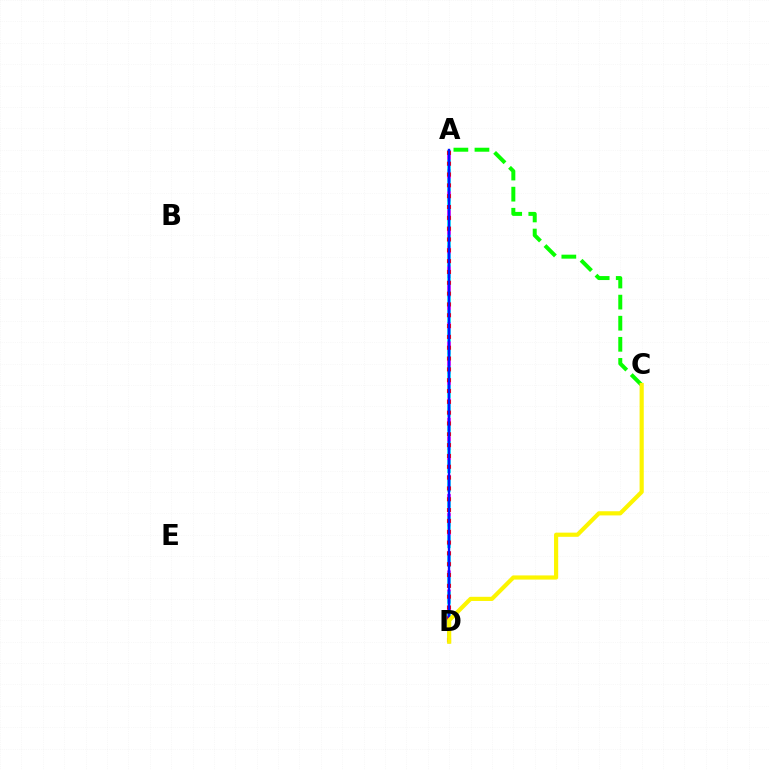{('A', 'D'): [{'color': '#ee00ff', 'line_style': 'dashed', 'thickness': 2.6}, {'color': '#00fff6', 'line_style': 'dashed', 'thickness': 2.55}, {'color': '#ff0000', 'line_style': 'dotted', 'thickness': 2.94}, {'color': '#0010ff', 'line_style': 'solid', 'thickness': 1.74}], ('A', 'C'): [{'color': '#08ff00', 'line_style': 'dashed', 'thickness': 2.87}], ('C', 'D'): [{'color': '#fcf500', 'line_style': 'solid', 'thickness': 3.0}]}